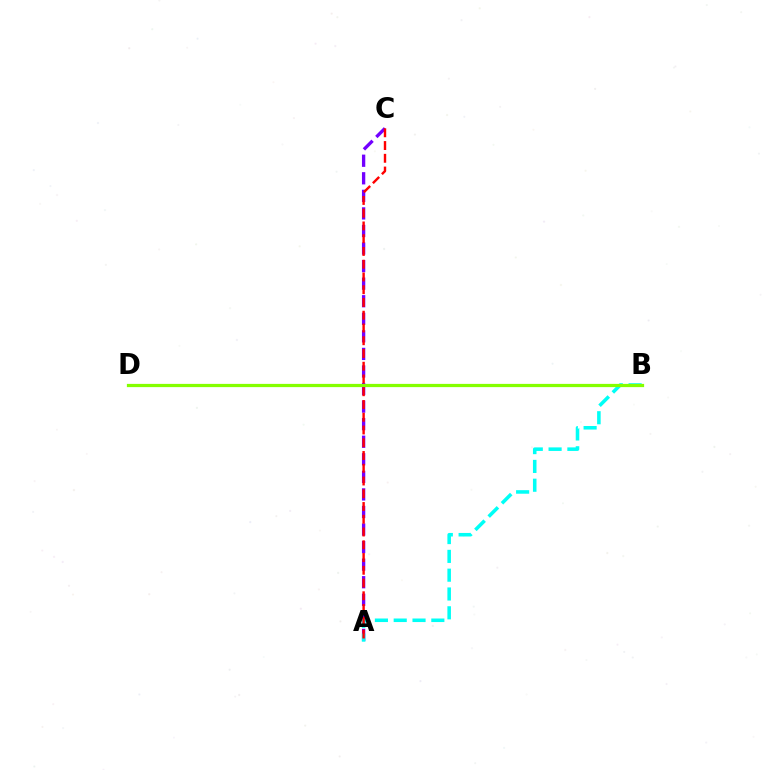{('A', 'C'): [{'color': '#7200ff', 'line_style': 'dashed', 'thickness': 2.39}, {'color': '#ff0000', 'line_style': 'dashed', 'thickness': 1.73}], ('A', 'B'): [{'color': '#00fff6', 'line_style': 'dashed', 'thickness': 2.55}], ('B', 'D'): [{'color': '#84ff00', 'line_style': 'solid', 'thickness': 2.33}]}